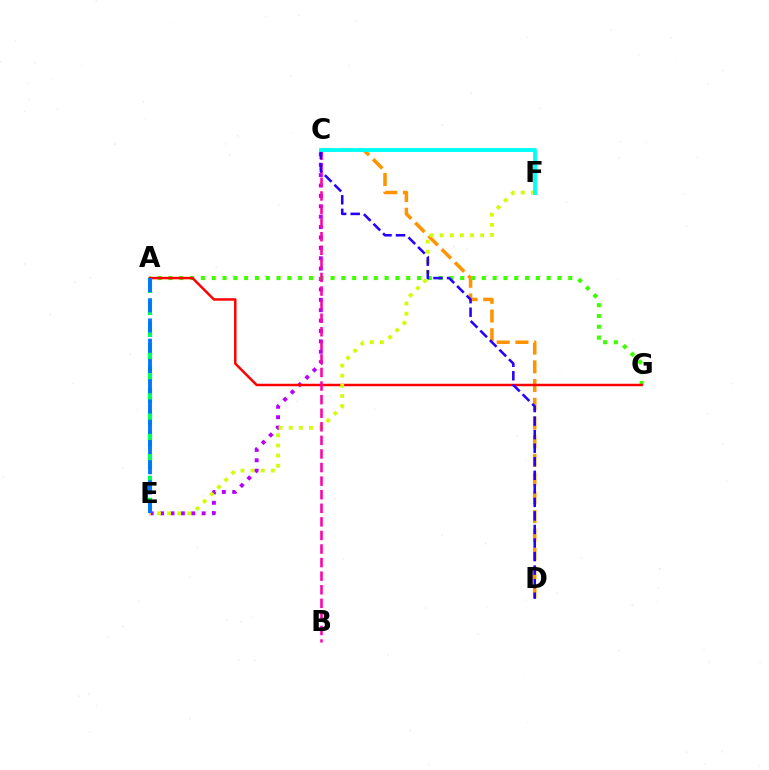{('A', 'E'): [{'color': '#00ff5c', 'line_style': 'dashed', 'thickness': 2.99}, {'color': '#0074ff', 'line_style': 'dashed', 'thickness': 2.75}], ('C', 'D'): [{'color': '#ff9400', 'line_style': 'dashed', 'thickness': 2.54}, {'color': '#2500ff', 'line_style': 'dashed', 'thickness': 1.84}], ('C', 'E'): [{'color': '#b900ff', 'line_style': 'dotted', 'thickness': 2.82}], ('A', 'G'): [{'color': '#3dff00', 'line_style': 'dotted', 'thickness': 2.94}, {'color': '#ff0000', 'line_style': 'solid', 'thickness': 1.79}], ('E', 'F'): [{'color': '#d1ff00', 'line_style': 'dotted', 'thickness': 2.75}], ('B', 'C'): [{'color': '#ff00ac', 'line_style': 'dashed', 'thickness': 1.84}], ('C', 'F'): [{'color': '#00fff6', 'line_style': 'solid', 'thickness': 2.78}]}